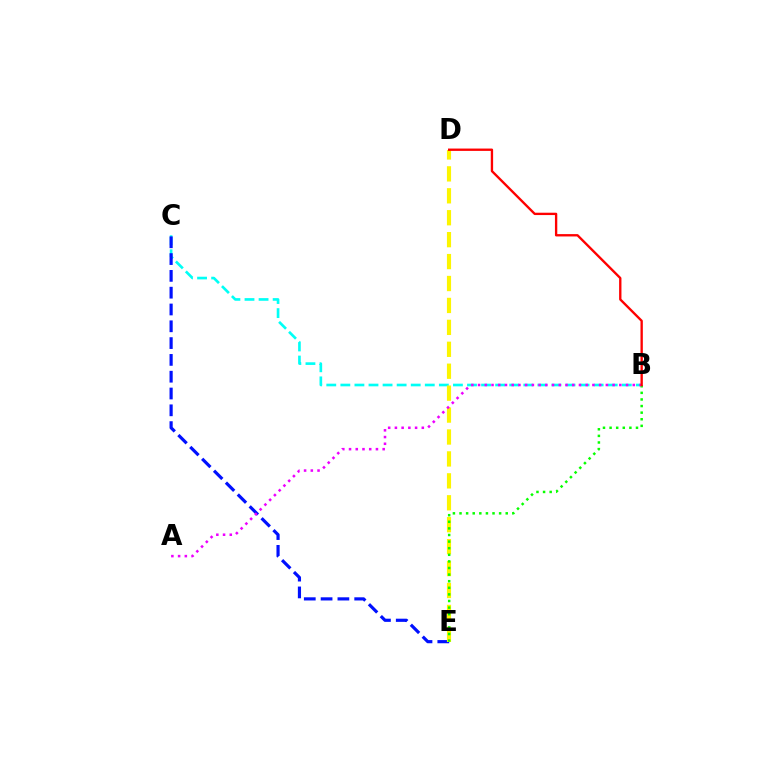{('B', 'C'): [{'color': '#00fff6', 'line_style': 'dashed', 'thickness': 1.91}], ('C', 'E'): [{'color': '#0010ff', 'line_style': 'dashed', 'thickness': 2.28}], ('D', 'E'): [{'color': '#fcf500', 'line_style': 'dashed', 'thickness': 2.98}], ('B', 'E'): [{'color': '#08ff00', 'line_style': 'dotted', 'thickness': 1.79}], ('A', 'B'): [{'color': '#ee00ff', 'line_style': 'dotted', 'thickness': 1.83}], ('B', 'D'): [{'color': '#ff0000', 'line_style': 'solid', 'thickness': 1.69}]}